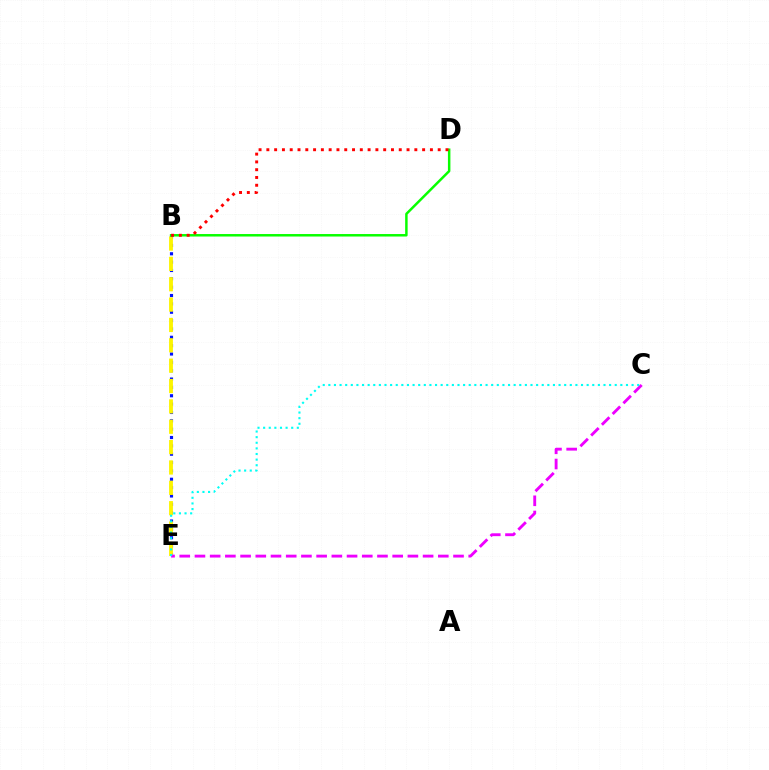{('B', 'E'): [{'color': '#0010ff', 'line_style': 'dotted', 'thickness': 2.27}, {'color': '#fcf500', 'line_style': 'dashed', 'thickness': 2.77}], ('C', 'E'): [{'color': '#ee00ff', 'line_style': 'dashed', 'thickness': 2.07}, {'color': '#00fff6', 'line_style': 'dotted', 'thickness': 1.53}], ('B', 'D'): [{'color': '#08ff00', 'line_style': 'solid', 'thickness': 1.79}, {'color': '#ff0000', 'line_style': 'dotted', 'thickness': 2.12}]}